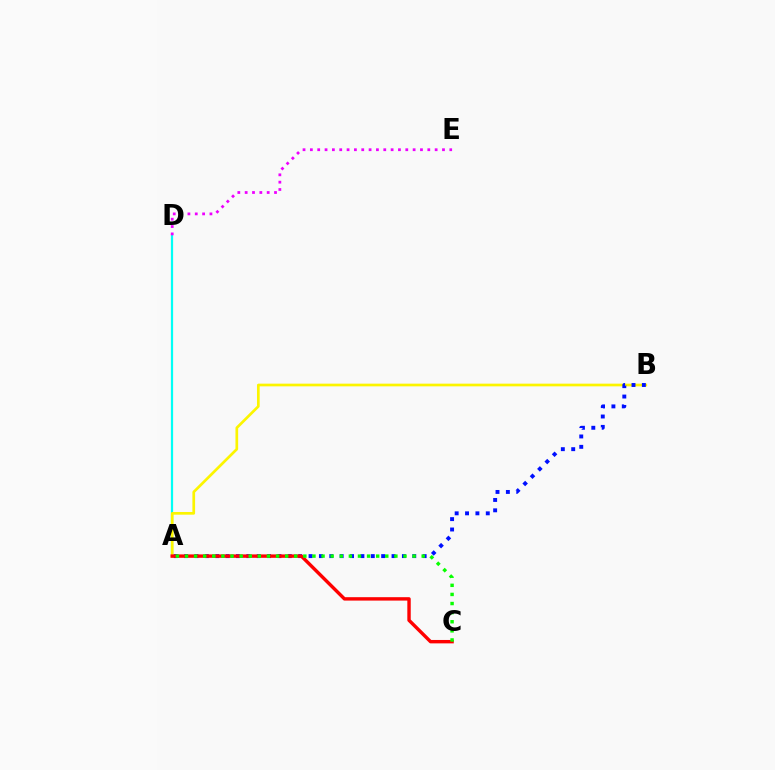{('A', 'D'): [{'color': '#00fff6', 'line_style': 'solid', 'thickness': 1.6}], ('A', 'B'): [{'color': '#fcf500', 'line_style': 'solid', 'thickness': 1.94}, {'color': '#0010ff', 'line_style': 'dotted', 'thickness': 2.82}], ('A', 'C'): [{'color': '#ff0000', 'line_style': 'solid', 'thickness': 2.45}, {'color': '#08ff00', 'line_style': 'dotted', 'thickness': 2.47}], ('D', 'E'): [{'color': '#ee00ff', 'line_style': 'dotted', 'thickness': 1.99}]}